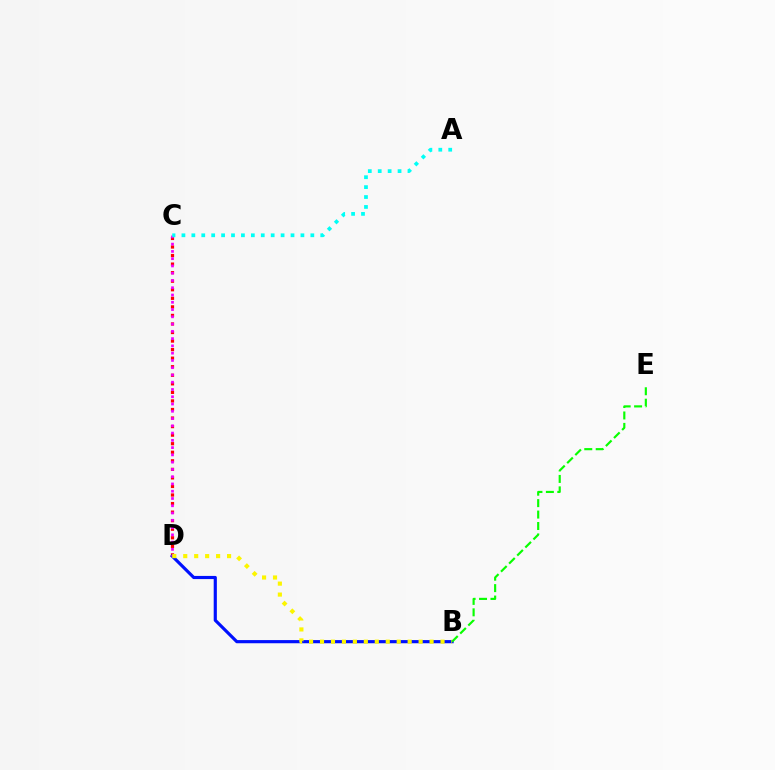{('C', 'D'): [{'color': '#ff0000', 'line_style': 'dotted', 'thickness': 2.32}, {'color': '#ee00ff', 'line_style': 'dotted', 'thickness': 1.97}], ('B', 'D'): [{'color': '#0010ff', 'line_style': 'solid', 'thickness': 2.28}, {'color': '#fcf500', 'line_style': 'dotted', 'thickness': 2.98}], ('B', 'E'): [{'color': '#08ff00', 'line_style': 'dashed', 'thickness': 1.55}], ('A', 'C'): [{'color': '#00fff6', 'line_style': 'dotted', 'thickness': 2.69}]}